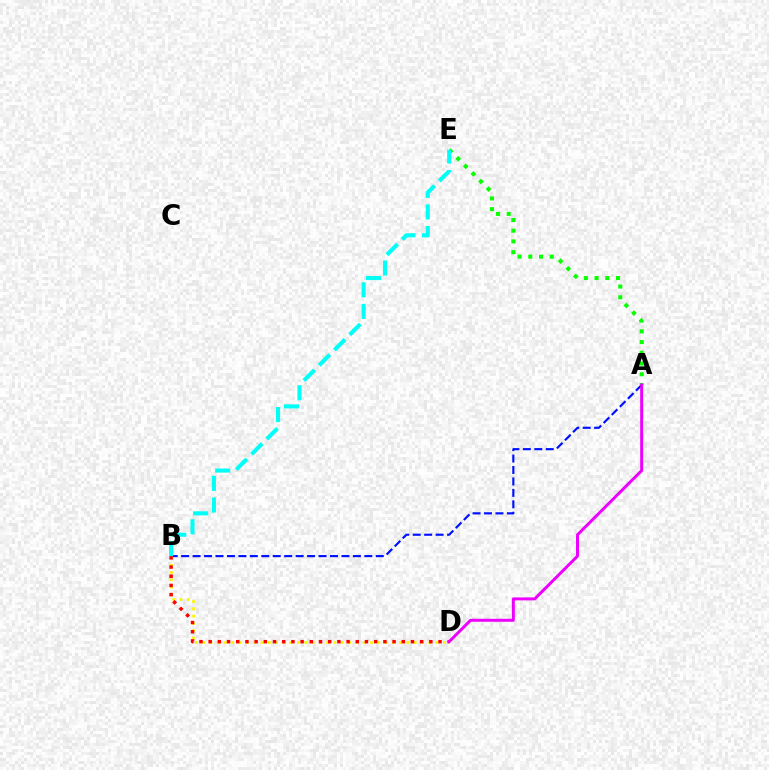{('A', 'B'): [{'color': '#0010ff', 'line_style': 'dashed', 'thickness': 1.56}], ('B', 'D'): [{'color': '#fcf500', 'line_style': 'dotted', 'thickness': 1.98}, {'color': '#ff0000', 'line_style': 'dotted', 'thickness': 2.5}], ('A', 'E'): [{'color': '#08ff00', 'line_style': 'dotted', 'thickness': 2.92}], ('A', 'D'): [{'color': '#ee00ff', 'line_style': 'solid', 'thickness': 2.14}], ('B', 'E'): [{'color': '#00fff6', 'line_style': 'dashed', 'thickness': 2.93}]}